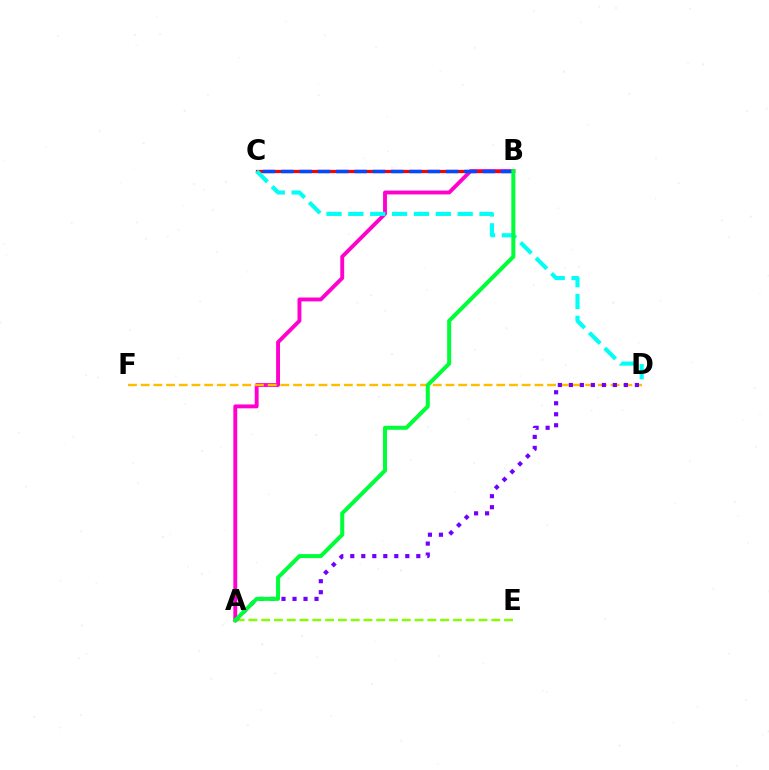{('A', 'E'): [{'color': '#84ff00', 'line_style': 'dashed', 'thickness': 1.74}], ('A', 'B'): [{'color': '#ff00cf', 'line_style': 'solid', 'thickness': 2.79}, {'color': '#00ff39', 'line_style': 'solid', 'thickness': 2.89}], ('B', 'C'): [{'color': '#ff0000', 'line_style': 'solid', 'thickness': 2.32}, {'color': '#004bff', 'line_style': 'dashed', 'thickness': 2.49}], ('D', 'F'): [{'color': '#ffbd00', 'line_style': 'dashed', 'thickness': 1.73}], ('C', 'D'): [{'color': '#00fff6', 'line_style': 'dashed', 'thickness': 2.97}], ('A', 'D'): [{'color': '#7200ff', 'line_style': 'dotted', 'thickness': 2.99}]}